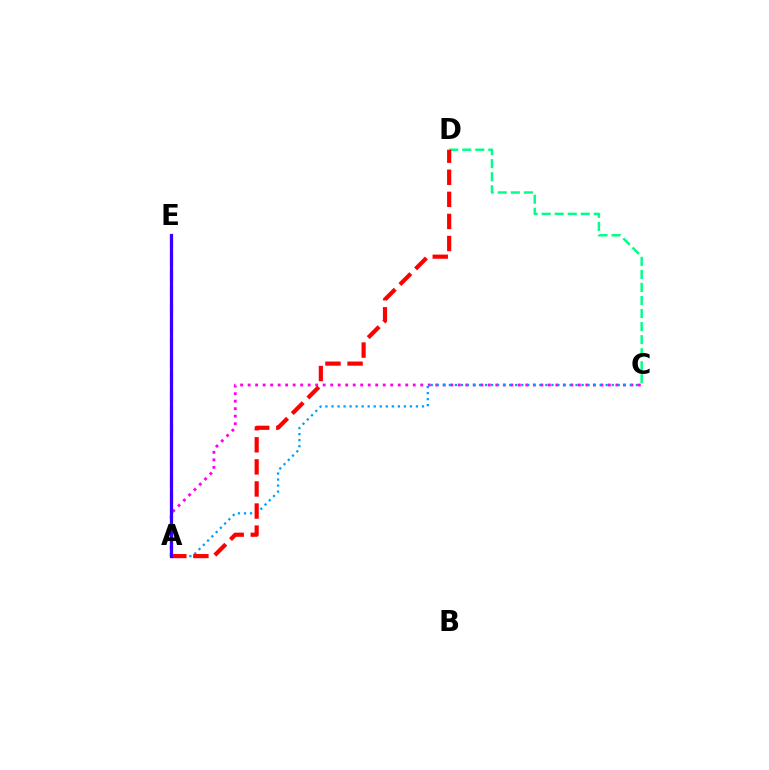{('A', 'C'): [{'color': '#ff00ed', 'line_style': 'dotted', 'thickness': 2.04}, {'color': '#009eff', 'line_style': 'dotted', 'thickness': 1.64}], ('A', 'E'): [{'color': '#ffd500', 'line_style': 'dashed', 'thickness': 2.32}, {'color': '#4fff00', 'line_style': 'dashed', 'thickness': 1.51}, {'color': '#3700ff', 'line_style': 'solid', 'thickness': 2.31}], ('C', 'D'): [{'color': '#00ff86', 'line_style': 'dashed', 'thickness': 1.77}], ('A', 'D'): [{'color': '#ff0000', 'line_style': 'dashed', 'thickness': 3.0}]}